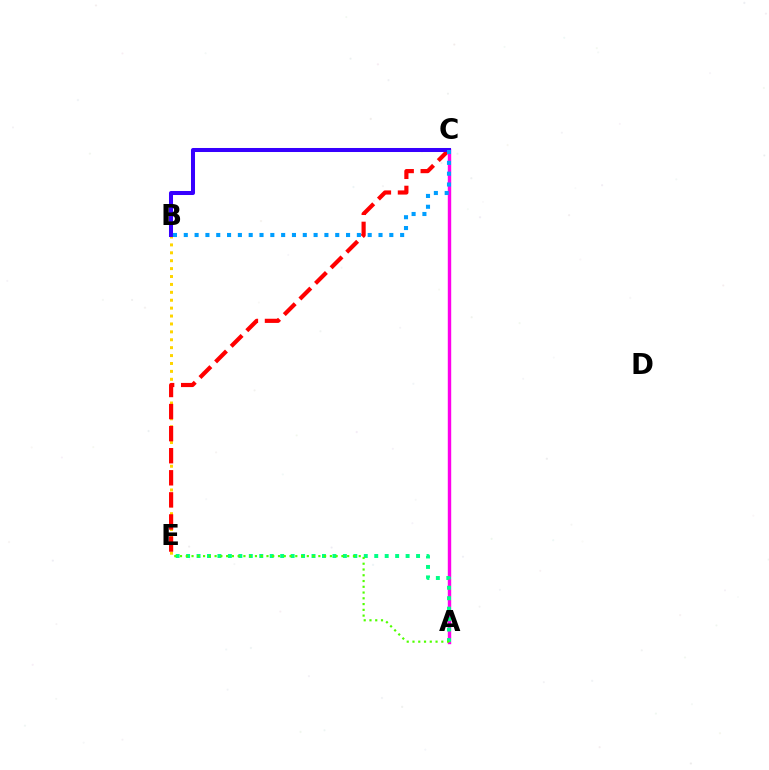{('B', 'E'): [{'color': '#ffd500', 'line_style': 'dotted', 'thickness': 2.15}], ('A', 'C'): [{'color': '#ff00ed', 'line_style': 'solid', 'thickness': 2.46}], ('A', 'E'): [{'color': '#00ff86', 'line_style': 'dotted', 'thickness': 2.84}, {'color': '#4fff00', 'line_style': 'dotted', 'thickness': 1.57}], ('C', 'E'): [{'color': '#ff0000', 'line_style': 'dashed', 'thickness': 3.0}], ('B', 'C'): [{'color': '#3700ff', 'line_style': 'solid', 'thickness': 2.9}, {'color': '#009eff', 'line_style': 'dotted', 'thickness': 2.94}]}